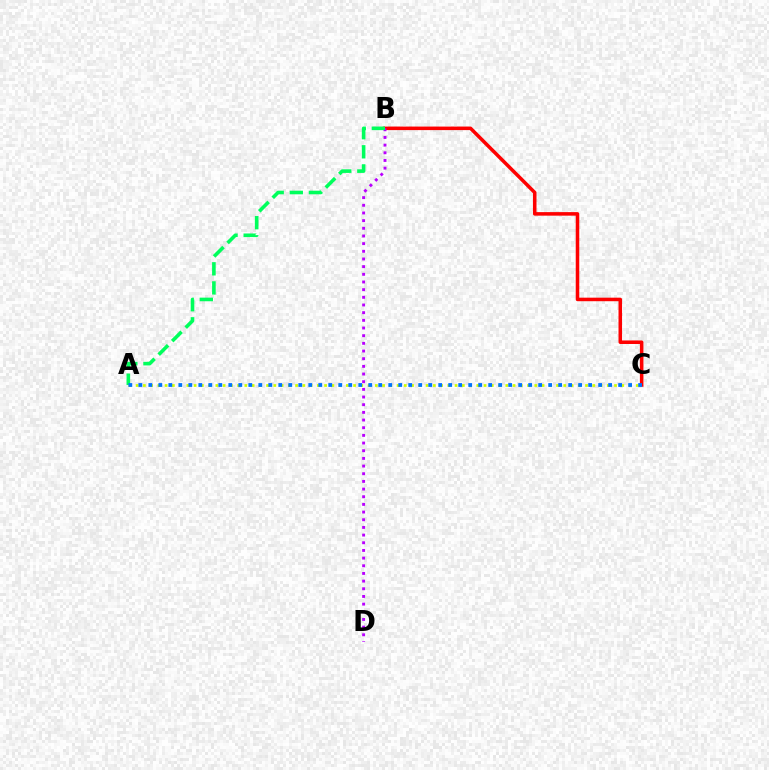{('A', 'C'): [{'color': '#d1ff00', 'line_style': 'dotted', 'thickness': 1.97}, {'color': '#0074ff', 'line_style': 'dotted', 'thickness': 2.72}], ('B', 'C'): [{'color': '#ff0000', 'line_style': 'solid', 'thickness': 2.54}], ('B', 'D'): [{'color': '#b900ff', 'line_style': 'dotted', 'thickness': 2.08}], ('A', 'B'): [{'color': '#00ff5c', 'line_style': 'dashed', 'thickness': 2.59}]}